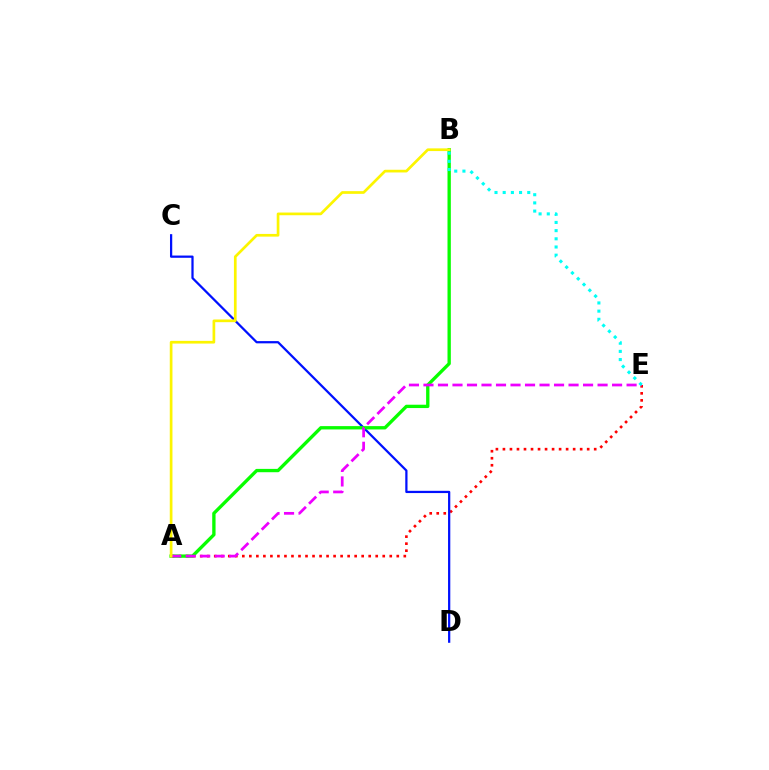{('A', 'E'): [{'color': '#ff0000', 'line_style': 'dotted', 'thickness': 1.91}, {'color': '#ee00ff', 'line_style': 'dashed', 'thickness': 1.97}], ('C', 'D'): [{'color': '#0010ff', 'line_style': 'solid', 'thickness': 1.62}], ('A', 'B'): [{'color': '#08ff00', 'line_style': 'solid', 'thickness': 2.4}, {'color': '#fcf500', 'line_style': 'solid', 'thickness': 1.94}], ('B', 'E'): [{'color': '#00fff6', 'line_style': 'dotted', 'thickness': 2.22}]}